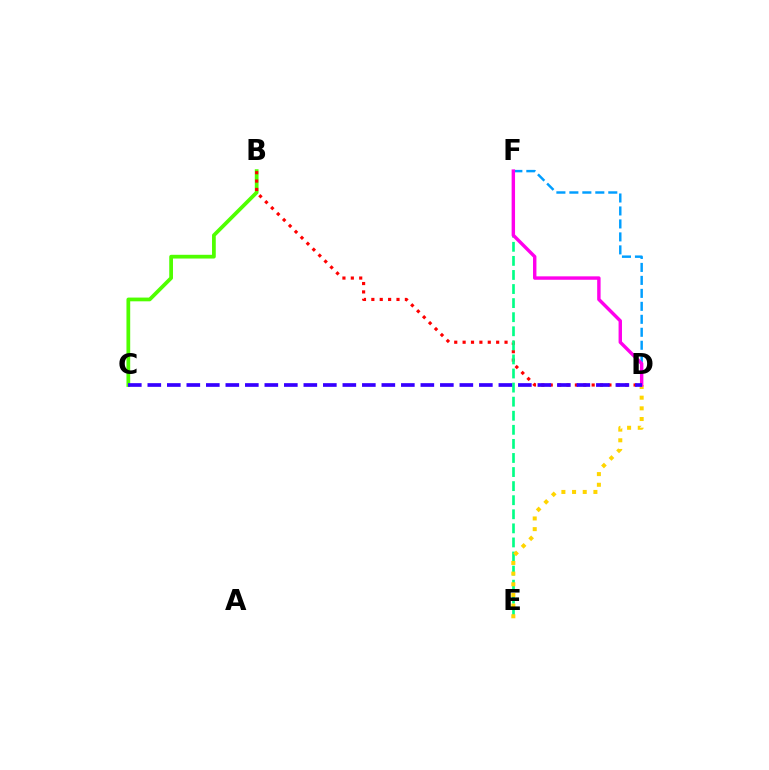{('B', 'C'): [{'color': '#4fff00', 'line_style': 'solid', 'thickness': 2.69}], ('D', 'F'): [{'color': '#009eff', 'line_style': 'dashed', 'thickness': 1.76}, {'color': '#ff00ed', 'line_style': 'solid', 'thickness': 2.46}], ('B', 'D'): [{'color': '#ff0000', 'line_style': 'dotted', 'thickness': 2.28}], ('E', 'F'): [{'color': '#00ff86', 'line_style': 'dashed', 'thickness': 1.91}], ('D', 'E'): [{'color': '#ffd500', 'line_style': 'dotted', 'thickness': 2.9}], ('C', 'D'): [{'color': '#3700ff', 'line_style': 'dashed', 'thickness': 2.65}]}